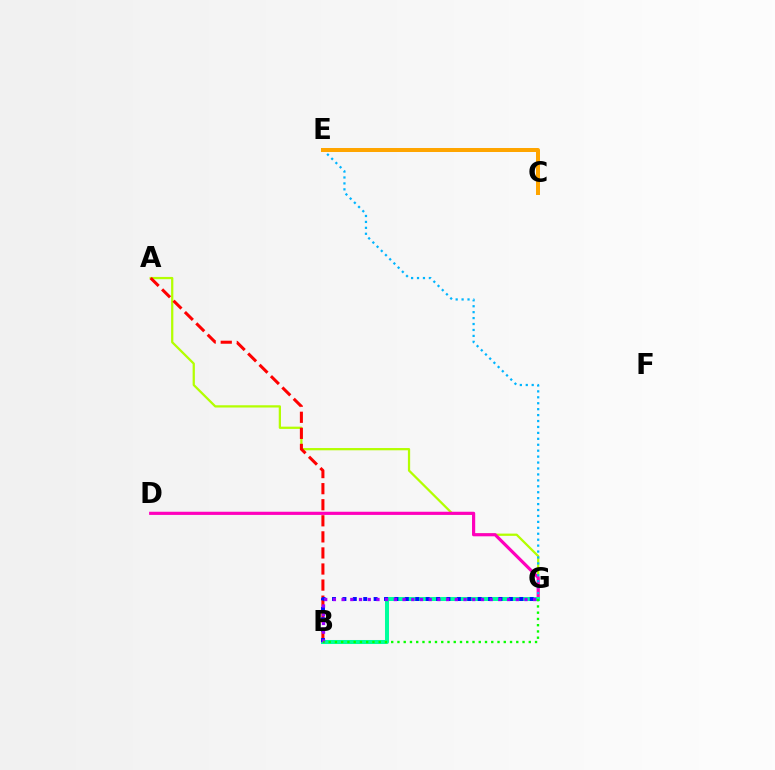{('A', 'G'): [{'color': '#b3ff00', 'line_style': 'solid', 'thickness': 1.62}], ('D', 'G'): [{'color': '#ff00bd', 'line_style': 'solid', 'thickness': 2.28}], ('A', 'B'): [{'color': '#ff0000', 'line_style': 'dashed', 'thickness': 2.18}], ('E', 'G'): [{'color': '#00b5ff', 'line_style': 'dotted', 'thickness': 1.61}], ('B', 'G'): [{'color': '#00ff9d', 'line_style': 'solid', 'thickness': 2.89}, {'color': '#0010ff', 'line_style': 'dotted', 'thickness': 2.83}, {'color': '#9b00ff', 'line_style': 'dotted', 'thickness': 2.37}, {'color': '#08ff00', 'line_style': 'dotted', 'thickness': 1.7}], ('C', 'E'): [{'color': '#ffa500', 'line_style': 'solid', 'thickness': 2.88}]}